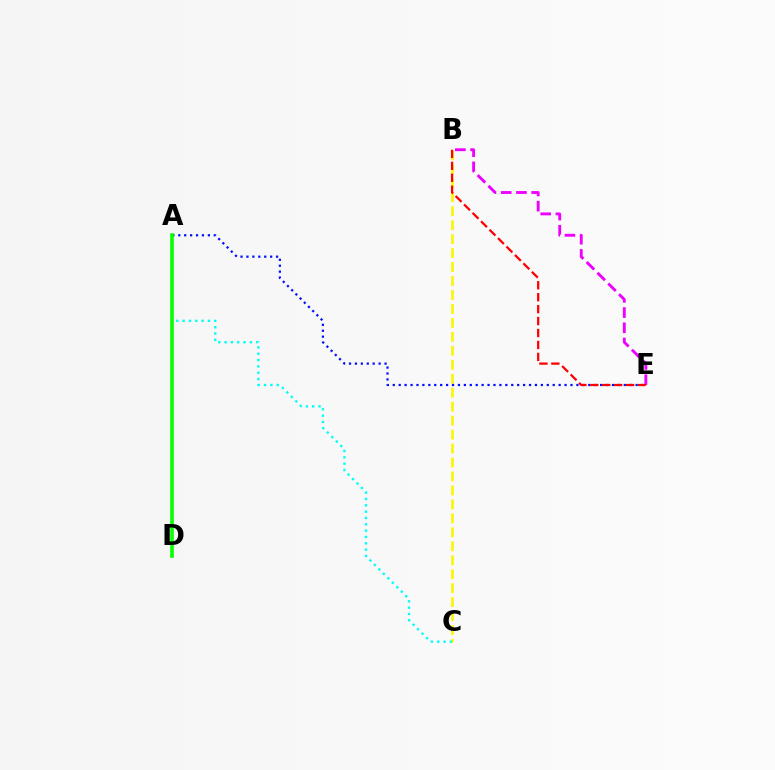{('B', 'C'): [{'color': '#fcf500', 'line_style': 'dashed', 'thickness': 1.9}], ('A', 'E'): [{'color': '#0010ff', 'line_style': 'dotted', 'thickness': 1.61}], ('A', 'C'): [{'color': '#00fff6', 'line_style': 'dotted', 'thickness': 1.72}], ('A', 'D'): [{'color': '#08ff00', 'line_style': 'solid', 'thickness': 2.61}], ('B', 'E'): [{'color': '#ee00ff', 'line_style': 'dashed', 'thickness': 2.07}, {'color': '#ff0000', 'line_style': 'dashed', 'thickness': 1.62}]}